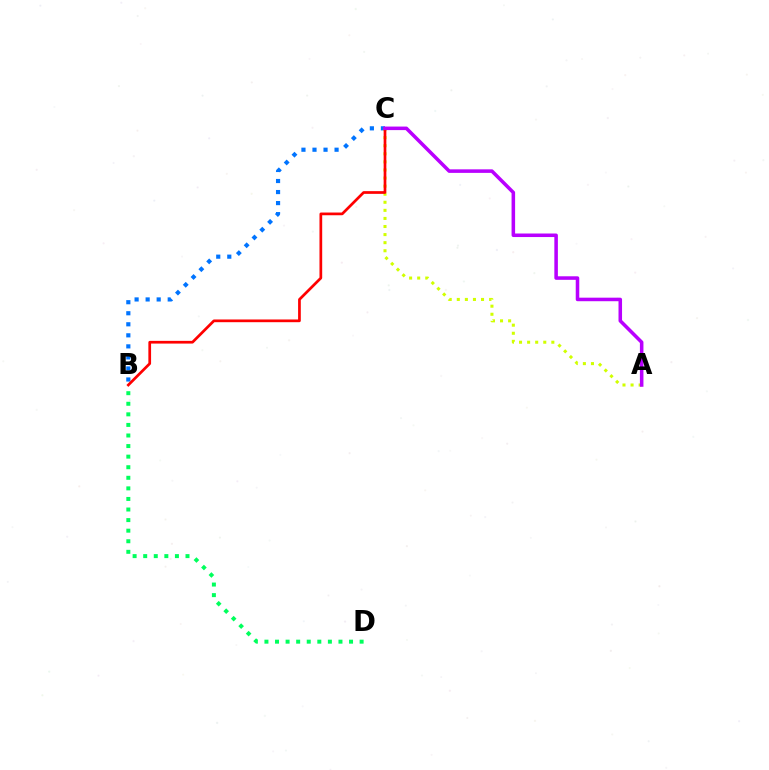{('B', 'C'): [{'color': '#0074ff', 'line_style': 'dotted', 'thickness': 3.0}, {'color': '#ff0000', 'line_style': 'solid', 'thickness': 1.95}], ('B', 'D'): [{'color': '#00ff5c', 'line_style': 'dotted', 'thickness': 2.87}], ('A', 'C'): [{'color': '#d1ff00', 'line_style': 'dotted', 'thickness': 2.19}, {'color': '#b900ff', 'line_style': 'solid', 'thickness': 2.55}]}